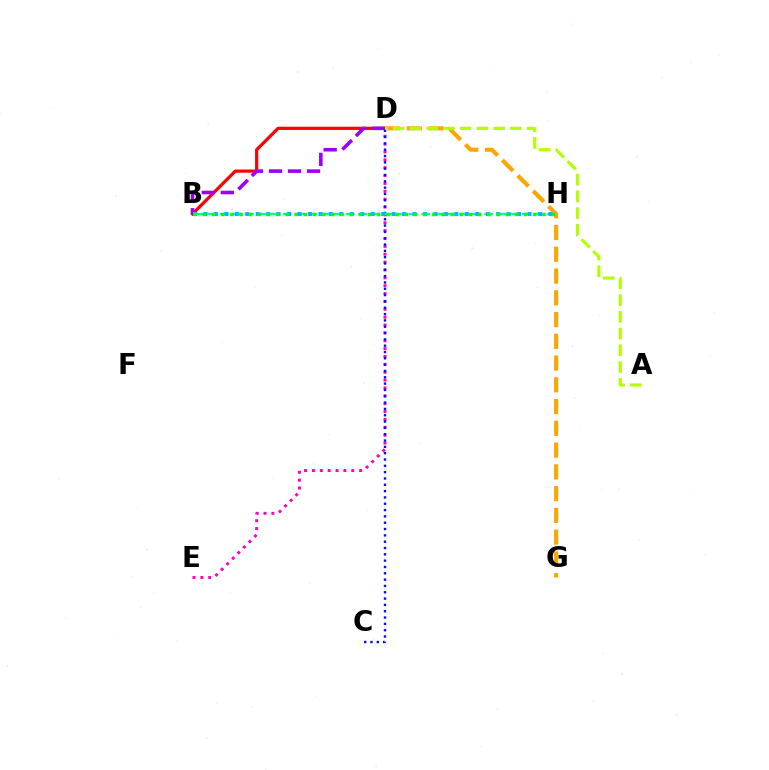{('B', 'D'): [{'color': '#ff0000', 'line_style': 'solid', 'thickness': 2.31}, {'color': '#9b00ff', 'line_style': 'dashed', 'thickness': 2.58}], ('D', 'E'): [{'color': '#ff00bd', 'line_style': 'dotted', 'thickness': 2.14}], ('D', 'G'): [{'color': '#ffa500', 'line_style': 'dashed', 'thickness': 2.96}], ('C', 'D'): [{'color': '#0010ff', 'line_style': 'dotted', 'thickness': 1.72}], ('A', 'D'): [{'color': '#b3ff00', 'line_style': 'dashed', 'thickness': 2.27}], ('B', 'H'): [{'color': '#00ff9d', 'line_style': 'dashed', 'thickness': 1.71}, {'color': '#00b5ff', 'line_style': 'dotted', 'thickness': 2.84}, {'color': '#08ff00', 'line_style': 'dotted', 'thickness': 2.49}]}